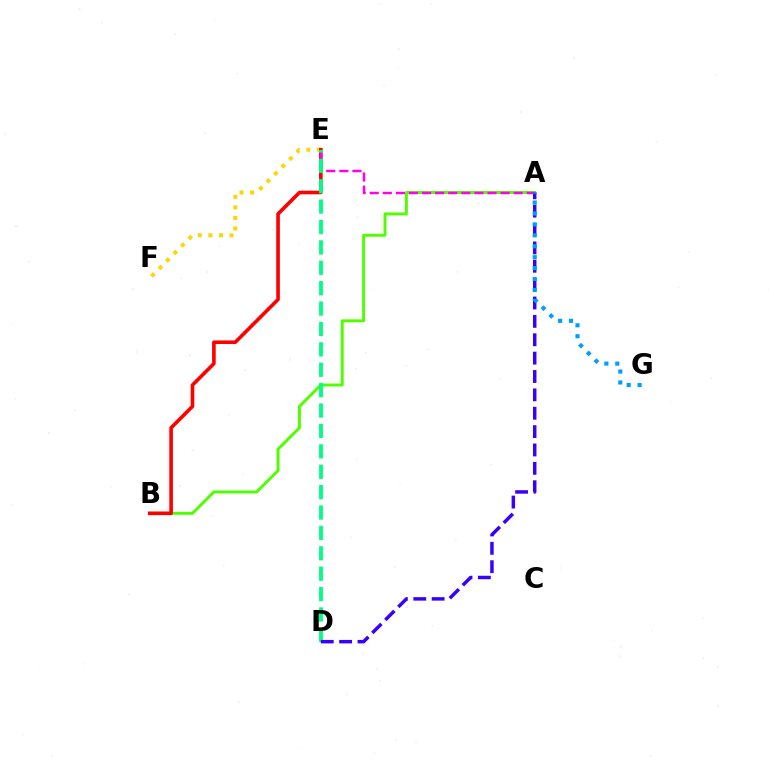{('A', 'B'): [{'color': '#4fff00', 'line_style': 'solid', 'thickness': 2.11}], ('E', 'F'): [{'color': '#ffd500', 'line_style': 'dotted', 'thickness': 2.87}], ('B', 'E'): [{'color': '#ff0000', 'line_style': 'solid', 'thickness': 2.6}], ('A', 'E'): [{'color': '#ff00ed', 'line_style': 'dashed', 'thickness': 1.78}], ('D', 'E'): [{'color': '#00ff86', 'line_style': 'dashed', 'thickness': 2.77}], ('A', 'D'): [{'color': '#3700ff', 'line_style': 'dashed', 'thickness': 2.5}], ('A', 'G'): [{'color': '#009eff', 'line_style': 'dotted', 'thickness': 2.97}]}